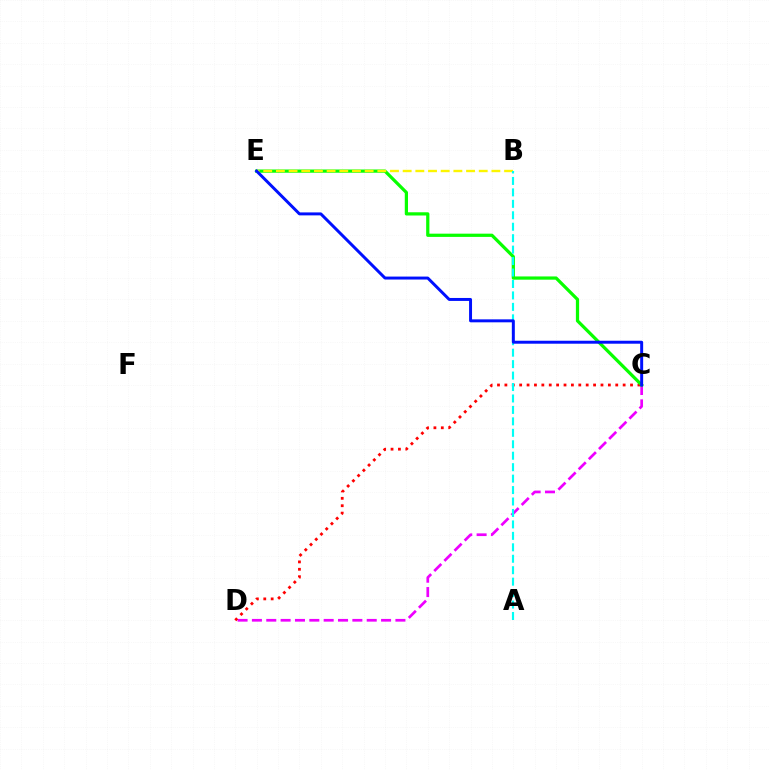{('C', 'D'): [{'color': '#ee00ff', 'line_style': 'dashed', 'thickness': 1.95}, {'color': '#ff0000', 'line_style': 'dotted', 'thickness': 2.01}], ('C', 'E'): [{'color': '#08ff00', 'line_style': 'solid', 'thickness': 2.33}, {'color': '#0010ff', 'line_style': 'solid', 'thickness': 2.13}], ('B', 'E'): [{'color': '#fcf500', 'line_style': 'dashed', 'thickness': 1.72}], ('A', 'B'): [{'color': '#00fff6', 'line_style': 'dashed', 'thickness': 1.56}]}